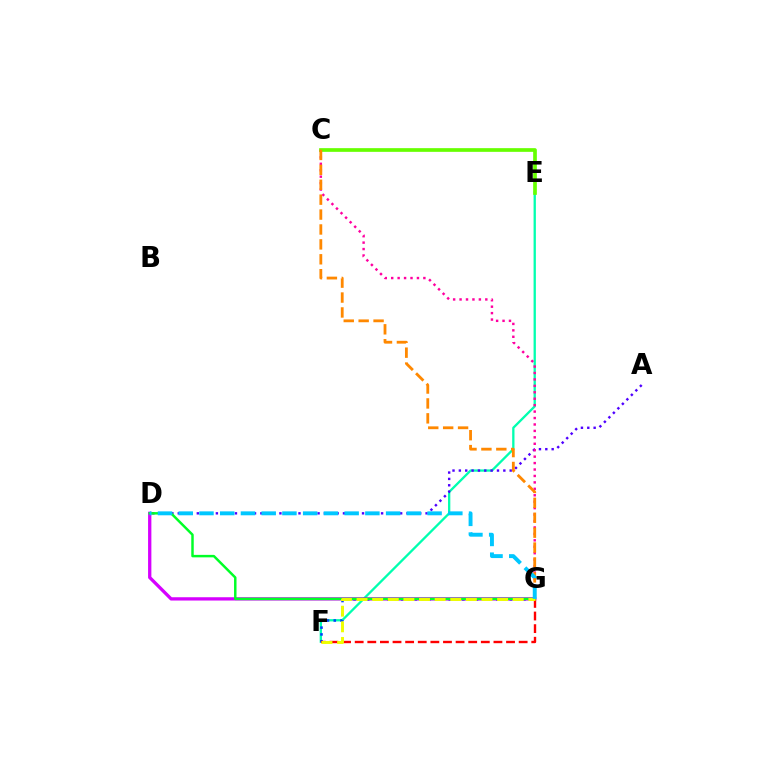{('E', 'F'): [{'color': '#00ffaf', 'line_style': 'solid', 'thickness': 1.66}], ('A', 'D'): [{'color': '#4f00ff', 'line_style': 'dotted', 'thickness': 1.73}], ('F', 'G'): [{'color': '#003fff', 'line_style': 'dotted', 'thickness': 1.85}, {'color': '#ff0000', 'line_style': 'dashed', 'thickness': 1.71}, {'color': '#eeff00', 'line_style': 'dashed', 'thickness': 2.12}], ('C', 'G'): [{'color': '#ff00a0', 'line_style': 'dotted', 'thickness': 1.75}, {'color': '#ff8800', 'line_style': 'dashed', 'thickness': 2.03}], ('C', 'E'): [{'color': '#66ff00', 'line_style': 'solid', 'thickness': 2.65}], ('D', 'G'): [{'color': '#d600ff', 'line_style': 'solid', 'thickness': 2.37}, {'color': '#00ff27', 'line_style': 'solid', 'thickness': 1.78}, {'color': '#00c7ff', 'line_style': 'dashed', 'thickness': 2.82}]}